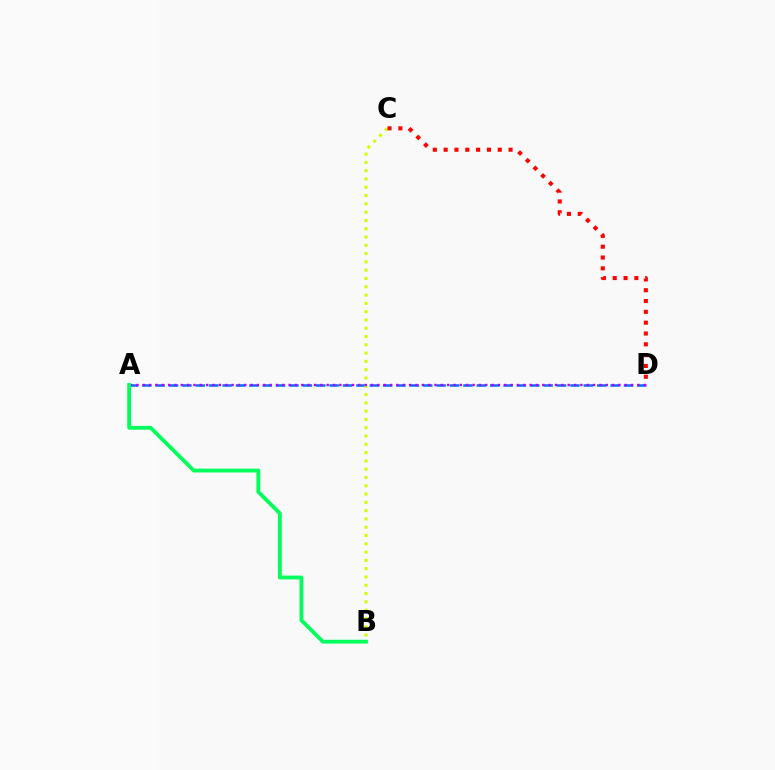{('A', 'D'): [{'color': '#0074ff', 'line_style': 'dashed', 'thickness': 1.82}, {'color': '#b900ff', 'line_style': 'dotted', 'thickness': 1.72}], ('B', 'C'): [{'color': '#d1ff00', 'line_style': 'dotted', 'thickness': 2.25}], ('C', 'D'): [{'color': '#ff0000', 'line_style': 'dotted', 'thickness': 2.94}], ('A', 'B'): [{'color': '#00ff5c', 'line_style': 'solid', 'thickness': 2.75}]}